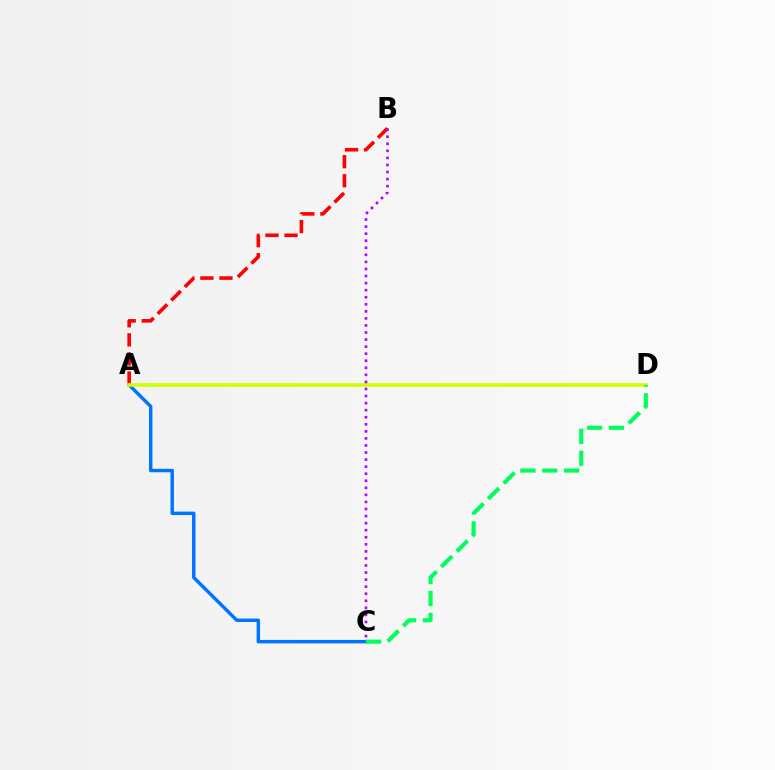{('A', 'C'): [{'color': '#0074ff', 'line_style': 'solid', 'thickness': 2.48}], ('A', 'B'): [{'color': '#ff0000', 'line_style': 'dashed', 'thickness': 2.59}], ('A', 'D'): [{'color': '#d1ff00', 'line_style': 'solid', 'thickness': 2.62}], ('C', 'D'): [{'color': '#00ff5c', 'line_style': 'dashed', 'thickness': 2.97}], ('B', 'C'): [{'color': '#b900ff', 'line_style': 'dotted', 'thickness': 1.92}]}